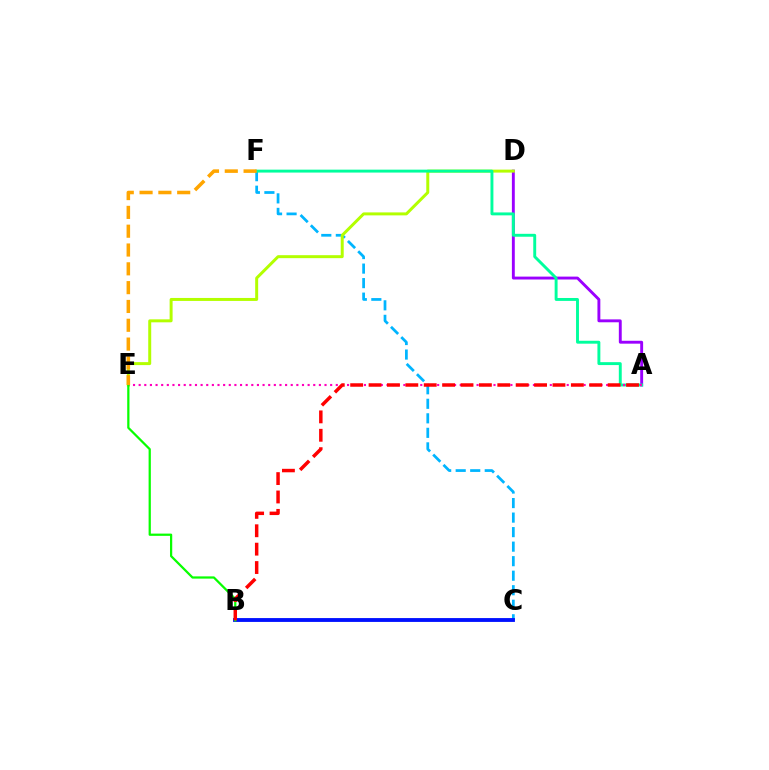{('A', 'D'): [{'color': '#9b00ff', 'line_style': 'solid', 'thickness': 2.08}], ('C', 'F'): [{'color': '#00b5ff', 'line_style': 'dashed', 'thickness': 1.97}], ('D', 'E'): [{'color': '#b3ff00', 'line_style': 'solid', 'thickness': 2.14}], ('A', 'F'): [{'color': '#00ff9d', 'line_style': 'solid', 'thickness': 2.1}], ('A', 'E'): [{'color': '#ff00bd', 'line_style': 'dotted', 'thickness': 1.53}], ('B', 'C'): [{'color': '#0010ff', 'line_style': 'solid', 'thickness': 2.77}], ('B', 'E'): [{'color': '#08ff00', 'line_style': 'solid', 'thickness': 1.61}], ('E', 'F'): [{'color': '#ffa500', 'line_style': 'dashed', 'thickness': 2.56}], ('A', 'B'): [{'color': '#ff0000', 'line_style': 'dashed', 'thickness': 2.5}]}